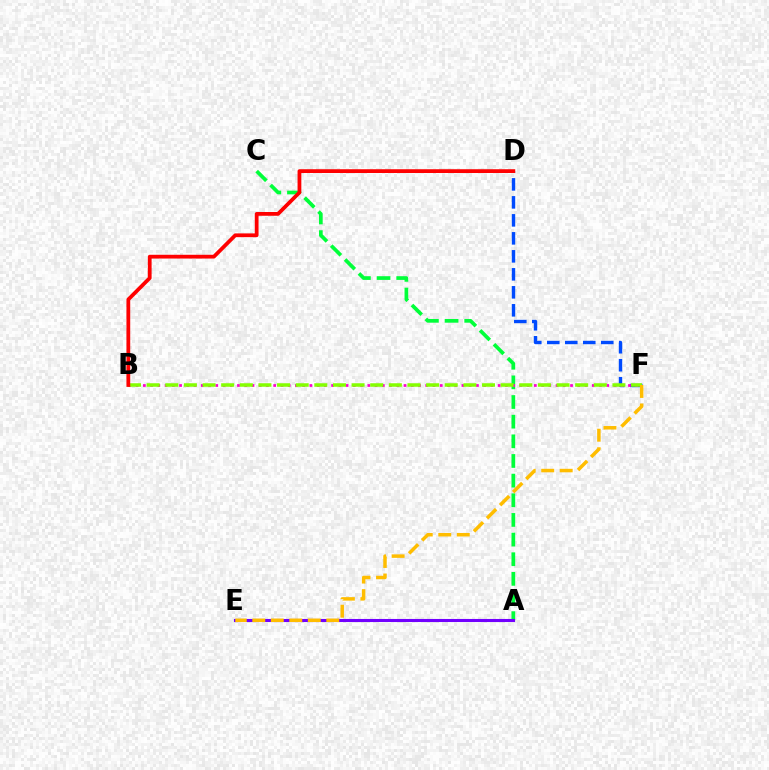{('A', 'E'): [{'color': '#00fff6', 'line_style': 'solid', 'thickness': 1.9}, {'color': '#7200ff', 'line_style': 'solid', 'thickness': 2.21}], ('A', 'C'): [{'color': '#00ff39', 'line_style': 'dashed', 'thickness': 2.67}], ('D', 'F'): [{'color': '#004bff', 'line_style': 'dashed', 'thickness': 2.44}], ('B', 'F'): [{'color': '#ff00cf', 'line_style': 'dotted', 'thickness': 1.97}, {'color': '#84ff00', 'line_style': 'dashed', 'thickness': 2.53}], ('B', 'D'): [{'color': '#ff0000', 'line_style': 'solid', 'thickness': 2.71}], ('E', 'F'): [{'color': '#ffbd00', 'line_style': 'dashed', 'thickness': 2.51}]}